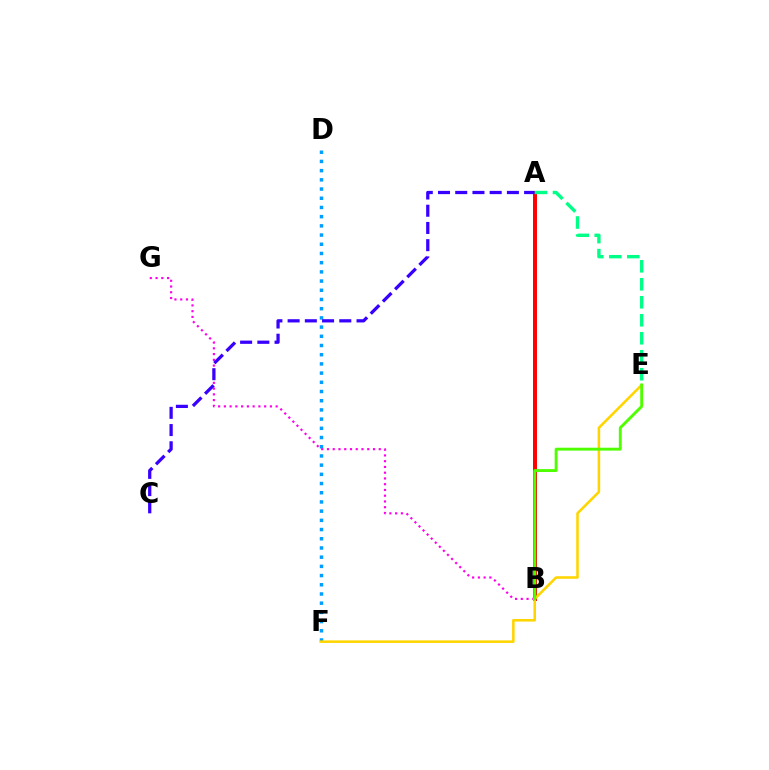{('A', 'B'): [{'color': '#ff0000', 'line_style': 'solid', 'thickness': 2.85}], ('D', 'F'): [{'color': '#009eff', 'line_style': 'dotted', 'thickness': 2.5}], ('B', 'G'): [{'color': '#ff00ed', 'line_style': 'dotted', 'thickness': 1.56}], ('A', 'C'): [{'color': '#3700ff', 'line_style': 'dashed', 'thickness': 2.34}], ('E', 'F'): [{'color': '#ffd500', 'line_style': 'solid', 'thickness': 1.85}], ('A', 'E'): [{'color': '#00ff86', 'line_style': 'dashed', 'thickness': 2.44}], ('B', 'E'): [{'color': '#4fff00', 'line_style': 'solid', 'thickness': 2.08}]}